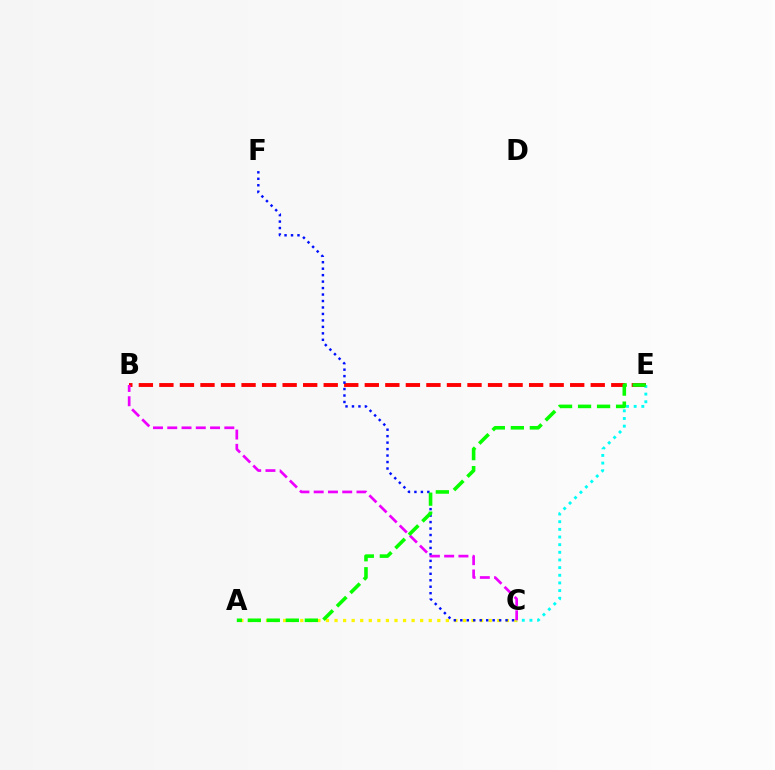{('B', 'E'): [{'color': '#ff0000', 'line_style': 'dashed', 'thickness': 2.79}], ('A', 'C'): [{'color': '#fcf500', 'line_style': 'dotted', 'thickness': 2.33}], ('C', 'F'): [{'color': '#0010ff', 'line_style': 'dotted', 'thickness': 1.76}], ('C', 'E'): [{'color': '#00fff6', 'line_style': 'dotted', 'thickness': 2.08}], ('B', 'C'): [{'color': '#ee00ff', 'line_style': 'dashed', 'thickness': 1.94}], ('A', 'E'): [{'color': '#08ff00', 'line_style': 'dashed', 'thickness': 2.58}]}